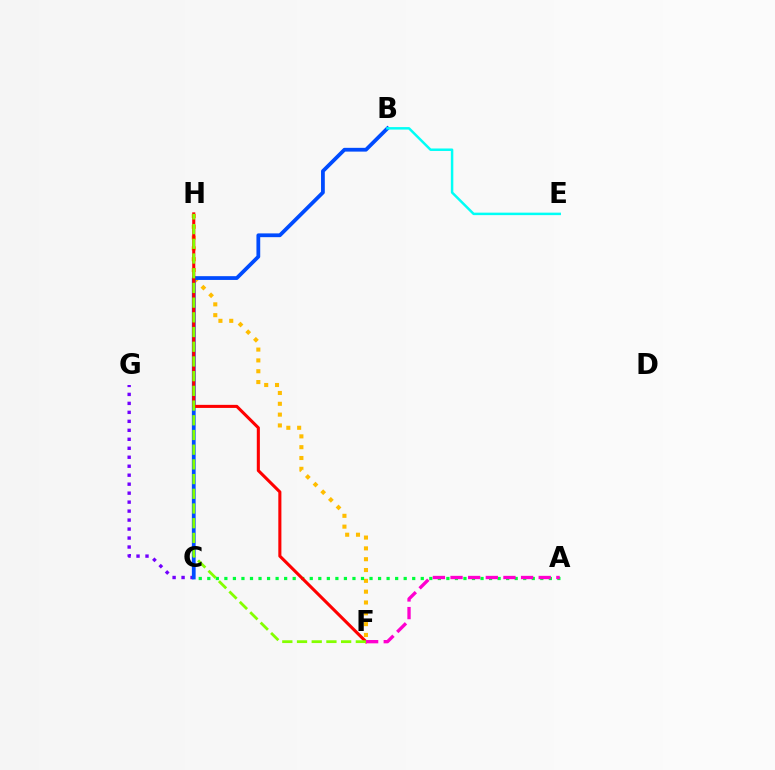{('F', 'H'): [{'color': '#ffbd00', 'line_style': 'dotted', 'thickness': 2.94}, {'color': '#ff0000', 'line_style': 'solid', 'thickness': 2.21}, {'color': '#84ff00', 'line_style': 'dashed', 'thickness': 2.0}], ('A', 'C'): [{'color': '#00ff39', 'line_style': 'dotted', 'thickness': 2.32}], ('C', 'G'): [{'color': '#7200ff', 'line_style': 'dotted', 'thickness': 2.44}], ('B', 'C'): [{'color': '#004bff', 'line_style': 'solid', 'thickness': 2.72}], ('A', 'F'): [{'color': '#ff00cf', 'line_style': 'dashed', 'thickness': 2.4}], ('B', 'E'): [{'color': '#00fff6', 'line_style': 'solid', 'thickness': 1.79}]}